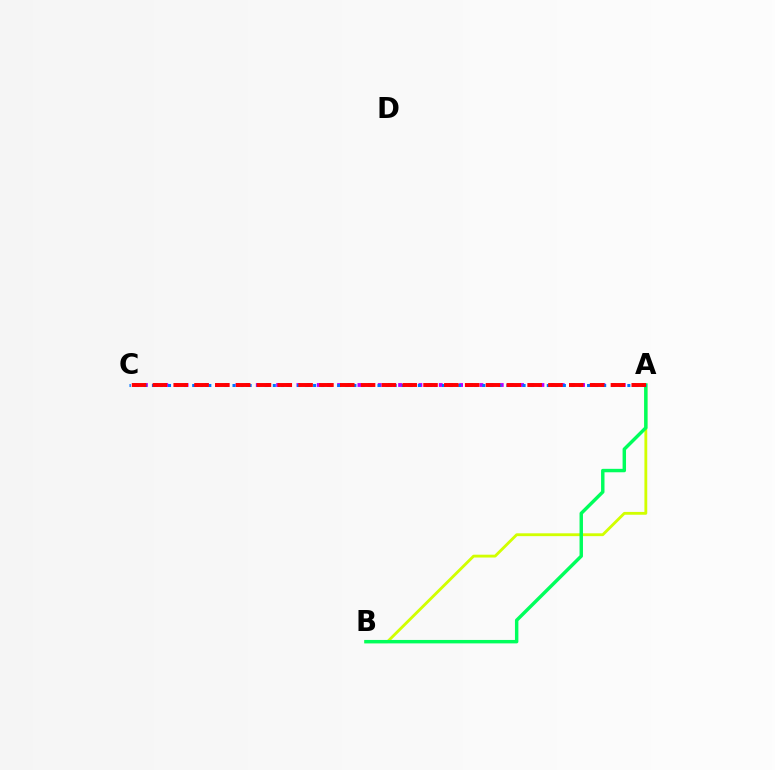{('A', 'B'): [{'color': '#d1ff00', 'line_style': 'solid', 'thickness': 2.04}, {'color': '#00ff5c', 'line_style': 'solid', 'thickness': 2.47}], ('A', 'C'): [{'color': '#b900ff', 'line_style': 'dotted', 'thickness': 2.76}, {'color': '#0074ff', 'line_style': 'dotted', 'thickness': 2.19}, {'color': '#ff0000', 'line_style': 'dashed', 'thickness': 2.83}]}